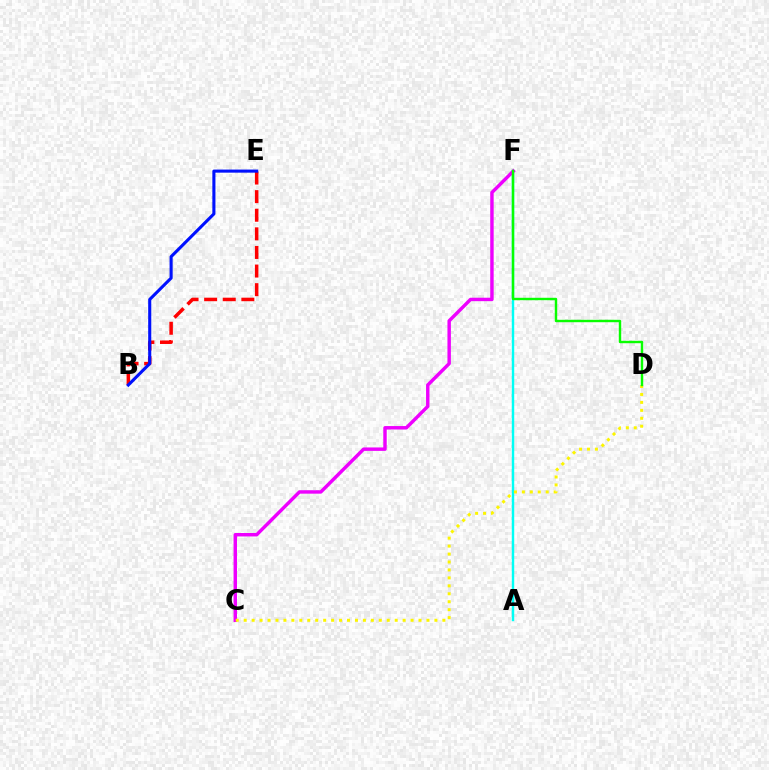{('A', 'F'): [{'color': '#00fff6', 'line_style': 'solid', 'thickness': 1.75}], ('B', 'E'): [{'color': '#ff0000', 'line_style': 'dashed', 'thickness': 2.53}, {'color': '#0010ff', 'line_style': 'solid', 'thickness': 2.22}], ('C', 'F'): [{'color': '#ee00ff', 'line_style': 'solid', 'thickness': 2.47}], ('C', 'D'): [{'color': '#fcf500', 'line_style': 'dotted', 'thickness': 2.16}], ('D', 'F'): [{'color': '#08ff00', 'line_style': 'solid', 'thickness': 1.74}]}